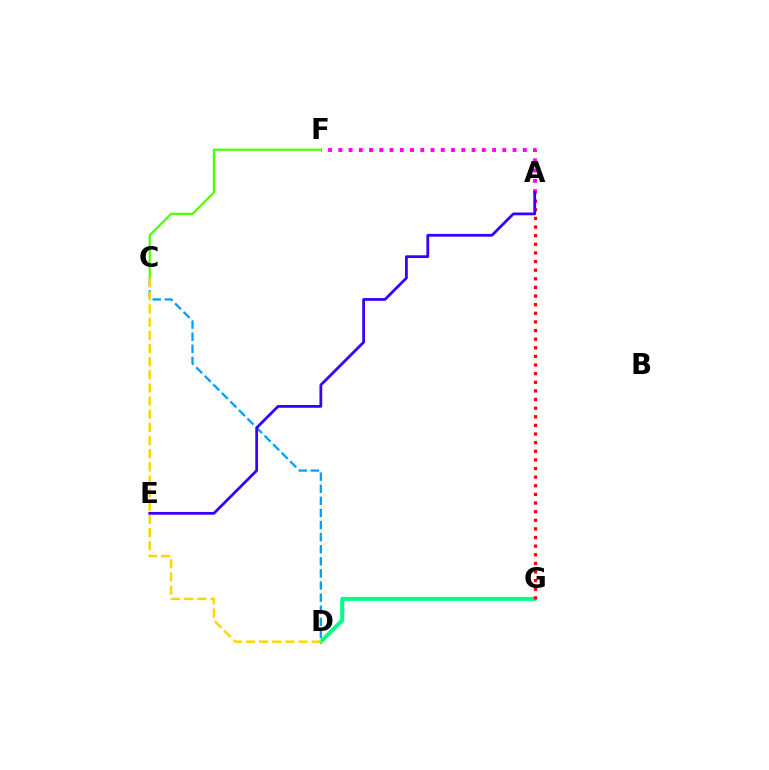{('A', 'F'): [{'color': '#ff00ed', 'line_style': 'dotted', 'thickness': 2.79}], ('C', 'D'): [{'color': '#009eff', 'line_style': 'dashed', 'thickness': 1.64}, {'color': '#ffd500', 'line_style': 'dashed', 'thickness': 1.79}], ('C', 'F'): [{'color': '#4fff00', 'line_style': 'solid', 'thickness': 1.61}], ('D', 'G'): [{'color': '#00ff86', 'line_style': 'solid', 'thickness': 2.86}], ('A', 'G'): [{'color': '#ff0000', 'line_style': 'dotted', 'thickness': 2.34}], ('A', 'E'): [{'color': '#3700ff', 'line_style': 'solid', 'thickness': 1.99}]}